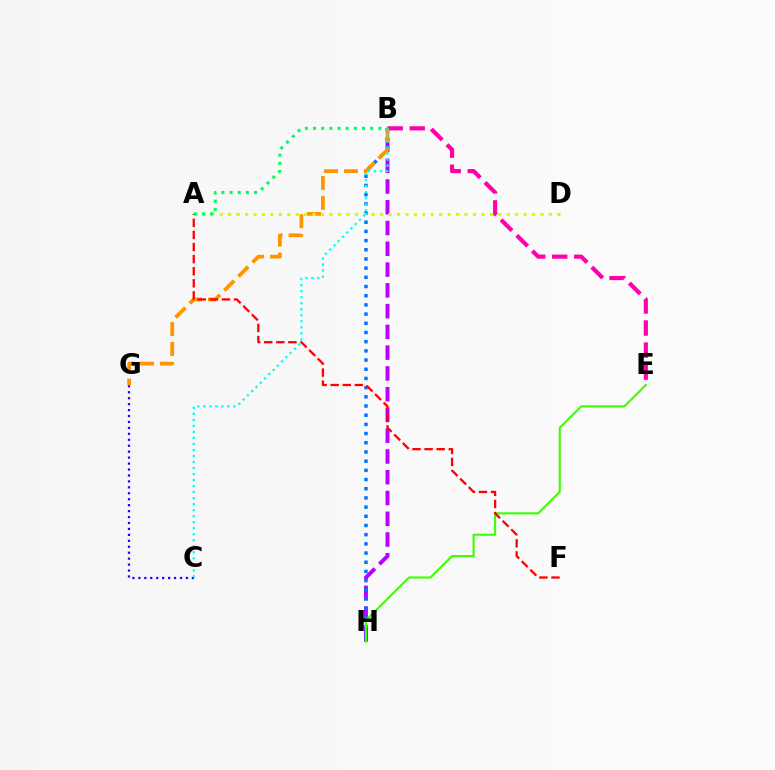{('B', 'E'): [{'color': '#ff00ac', 'line_style': 'dashed', 'thickness': 3.0}], ('B', 'H'): [{'color': '#b900ff', 'line_style': 'dashed', 'thickness': 2.82}, {'color': '#0074ff', 'line_style': 'dotted', 'thickness': 2.5}], ('B', 'G'): [{'color': '#ff9400', 'line_style': 'dashed', 'thickness': 2.71}], ('E', 'H'): [{'color': '#3dff00', 'line_style': 'solid', 'thickness': 1.53}], ('A', 'D'): [{'color': '#d1ff00', 'line_style': 'dotted', 'thickness': 2.29}], ('C', 'G'): [{'color': '#2500ff', 'line_style': 'dotted', 'thickness': 1.61}], ('A', 'F'): [{'color': '#ff0000', 'line_style': 'dashed', 'thickness': 1.64}], ('B', 'C'): [{'color': '#00fff6', 'line_style': 'dotted', 'thickness': 1.64}], ('A', 'B'): [{'color': '#00ff5c', 'line_style': 'dotted', 'thickness': 2.22}]}